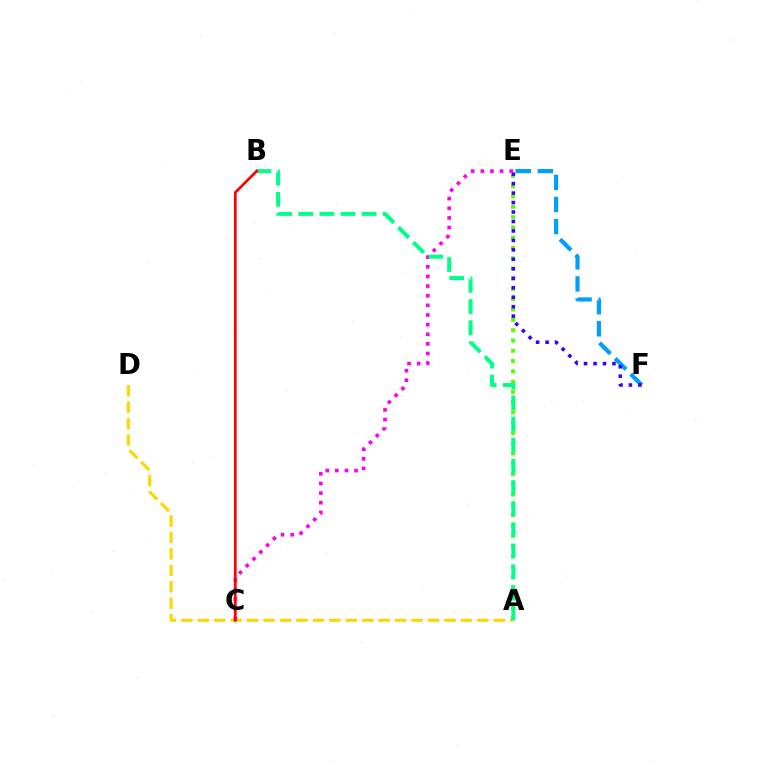{('E', 'F'): [{'color': '#009eff', 'line_style': 'dashed', 'thickness': 3.0}, {'color': '#3700ff', 'line_style': 'dotted', 'thickness': 2.57}], ('A', 'E'): [{'color': '#4fff00', 'line_style': 'dotted', 'thickness': 2.79}], ('A', 'D'): [{'color': '#ffd500', 'line_style': 'dashed', 'thickness': 2.23}], ('C', 'E'): [{'color': '#ff00ed', 'line_style': 'dotted', 'thickness': 2.62}], ('A', 'B'): [{'color': '#00ff86', 'line_style': 'dashed', 'thickness': 2.87}], ('B', 'C'): [{'color': '#ff0000', 'line_style': 'solid', 'thickness': 1.97}]}